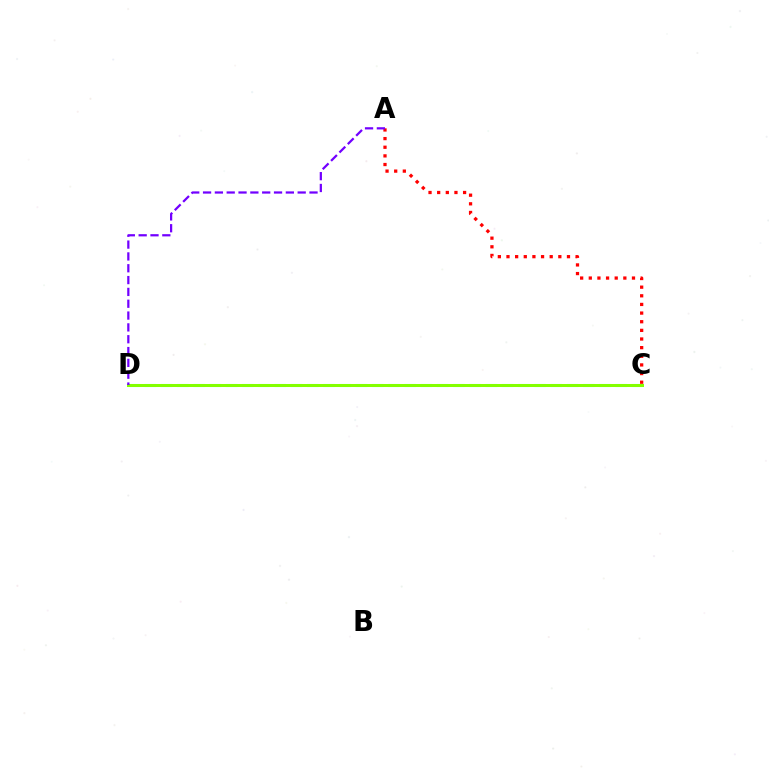{('C', 'D'): [{'color': '#00fff6', 'line_style': 'dashed', 'thickness': 2.21}, {'color': '#84ff00', 'line_style': 'solid', 'thickness': 2.17}], ('A', 'C'): [{'color': '#ff0000', 'line_style': 'dotted', 'thickness': 2.35}], ('A', 'D'): [{'color': '#7200ff', 'line_style': 'dashed', 'thickness': 1.61}]}